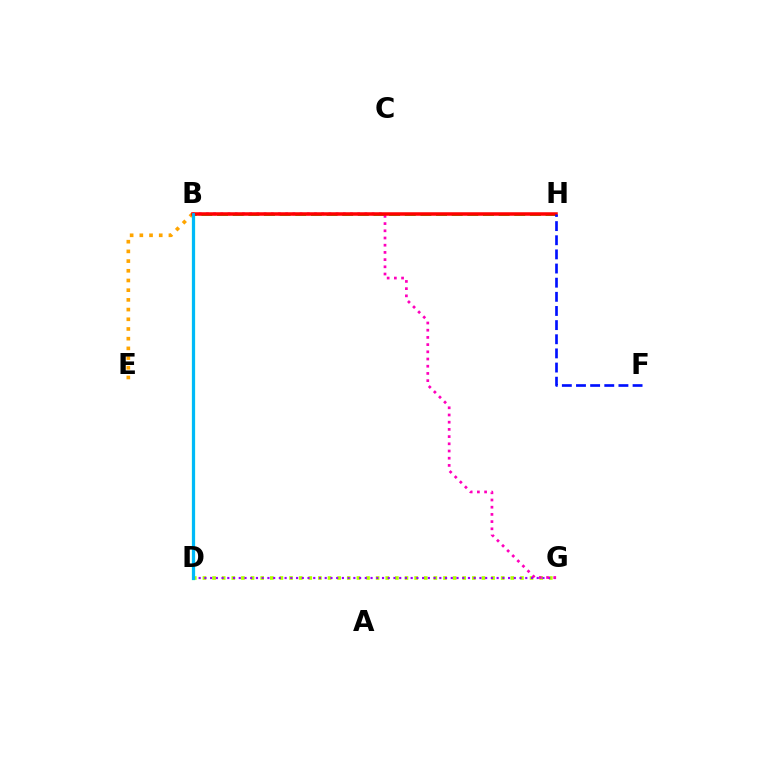{('D', 'G'): [{'color': '#b3ff00', 'line_style': 'dotted', 'thickness': 2.61}, {'color': '#9b00ff', 'line_style': 'dotted', 'thickness': 1.56}], ('B', 'D'): [{'color': '#00ff9d', 'line_style': 'solid', 'thickness': 2.36}, {'color': '#00b5ff', 'line_style': 'solid', 'thickness': 2.03}], ('B', 'E'): [{'color': '#ffa500', 'line_style': 'dotted', 'thickness': 2.64}], ('B', 'H'): [{'color': '#08ff00', 'line_style': 'dashed', 'thickness': 2.13}, {'color': '#ff0000', 'line_style': 'solid', 'thickness': 2.53}], ('B', 'G'): [{'color': '#ff00bd', 'line_style': 'dotted', 'thickness': 1.96}], ('F', 'H'): [{'color': '#0010ff', 'line_style': 'dashed', 'thickness': 1.92}]}